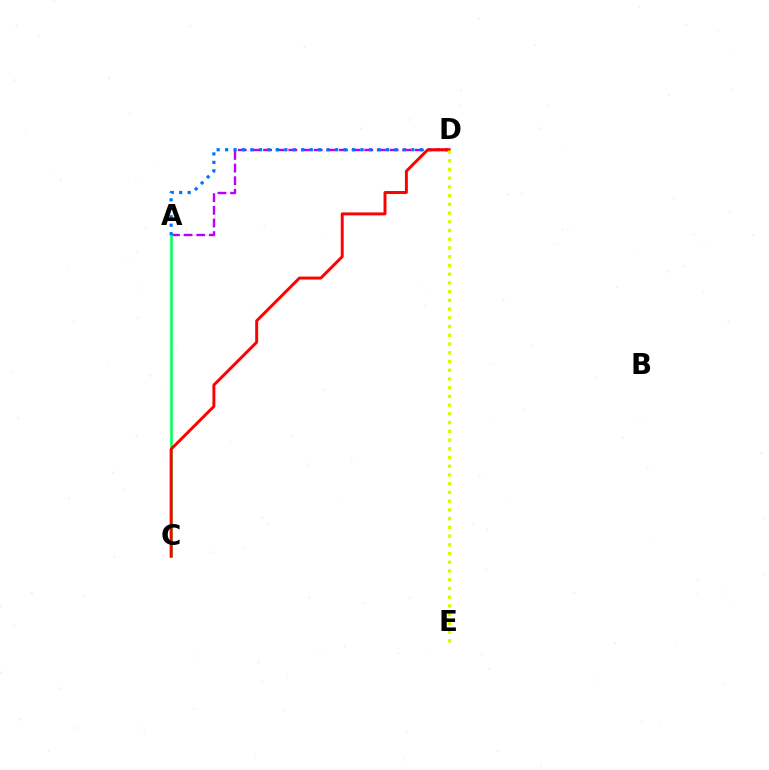{('A', 'D'): [{'color': '#b900ff', 'line_style': 'dashed', 'thickness': 1.72}, {'color': '#0074ff', 'line_style': 'dotted', 'thickness': 2.3}], ('A', 'C'): [{'color': '#00ff5c', 'line_style': 'solid', 'thickness': 1.85}], ('C', 'D'): [{'color': '#ff0000', 'line_style': 'solid', 'thickness': 2.12}], ('D', 'E'): [{'color': '#d1ff00', 'line_style': 'dotted', 'thickness': 2.37}]}